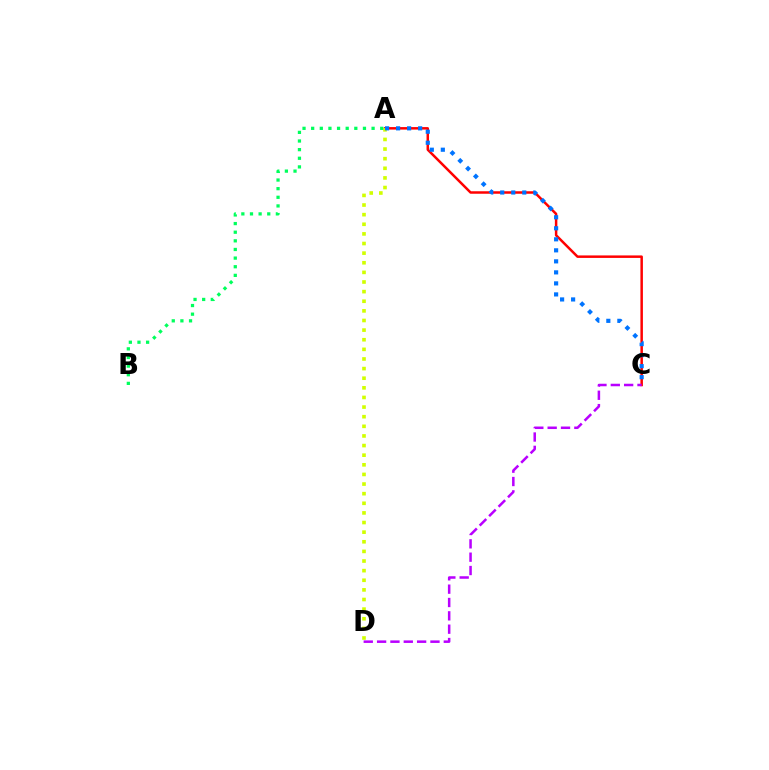{('A', 'C'): [{'color': '#ff0000', 'line_style': 'solid', 'thickness': 1.79}, {'color': '#0074ff', 'line_style': 'dotted', 'thickness': 2.99}], ('A', 'D'): [{'color': '#d1ff00', 'line_style': 'dotted', 'thickness': 2.61}], ('C', 'D'): [{'color': '#b900ff', 'line_style': 'dashed', 'thickness': 1.81}], ('A', 'B'): [{'color': '#00ff5c', 'line_style': 'dotted', 'thickness': 2.35}]}